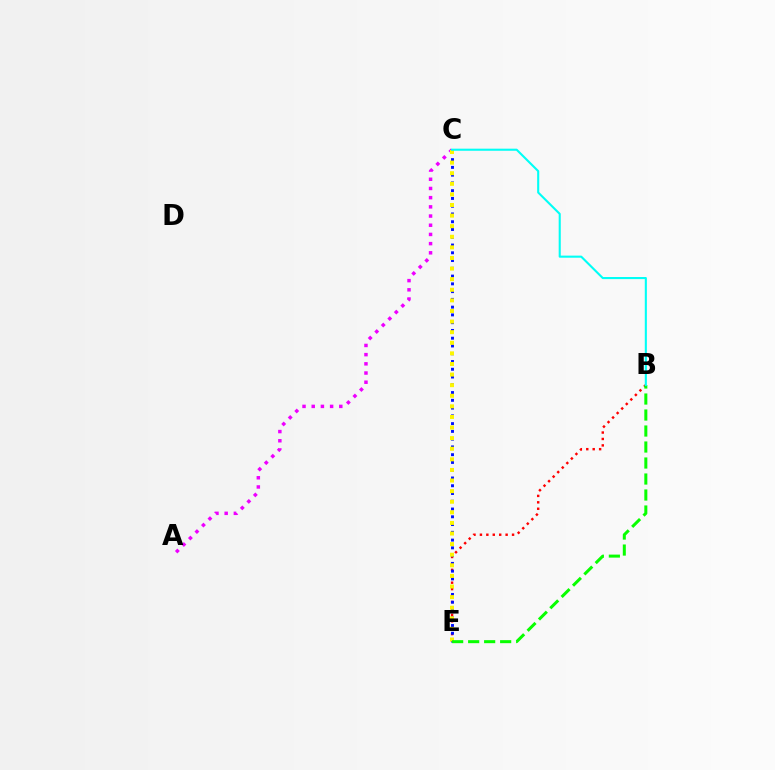{('A', 'C'): [{'color': '#ee00ff', 'line_style': 'dotted', 'thickness': 2.5}], ('B', 'E'): [{'color': '#ff0000', 'line_style': 'dotted', 'thickness': 1.75}, {'color': '#08ff00', 'line_style': 'dashed', 'thickness': 2.17}], ('C', 'E'): [{'color': '#0010ff', 'line_style': 'dotted', 'thickness': 2.11}, {'color': '#fcf500', 'line_style': 'dotted', 'thickness': 2.88}], ('B', 'C'): [{'color': '#00fff6', 'line_style': 'solid', 'thickness': 1.51}]}